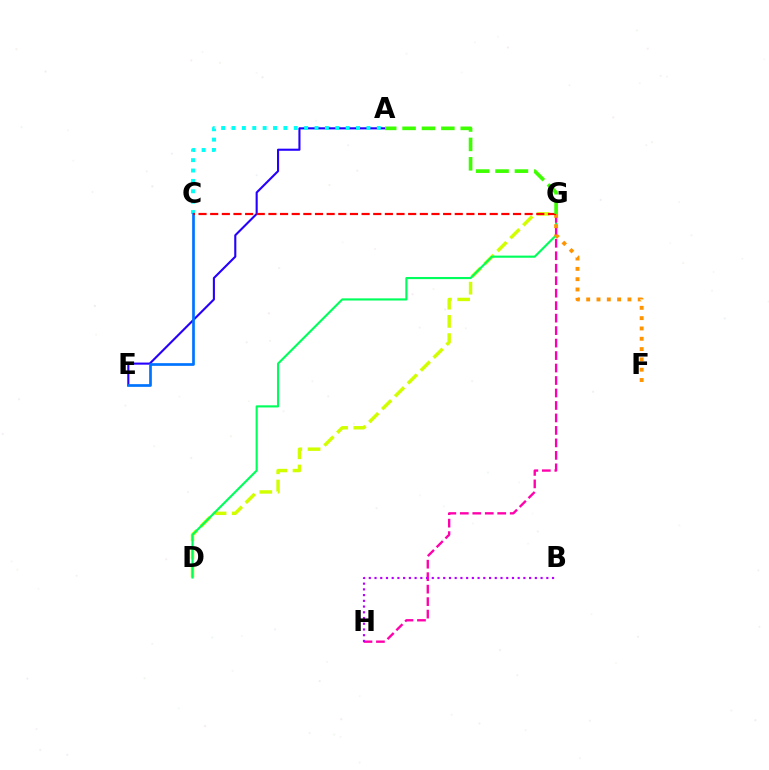{('D', 'G'): [{'color': '#d1ff00', 'line_style': 'dashed', 'thickness': 2.47}, {'color': '#00ff5c', 'line_style': 'solid', 'thickness': 1.54}], ('G', 'H'): [{'color': '#ff00ac', 'line_style': 'dashed', 'thickness': 1.69}], ('A', 'E'): [{'color': '#2500ff', 'line_style': 'solid', 'thickness': 1.51}], ('A', 'C'): [{'color': '#00fff6', 'line_style': 'dotted', 'thickness': 2.82}], ('B', 'H'): [{'color': '#b900ff', 'line_style': 'dotted', 'thickness': 1.56}], ('F', 'G'): [{'color': '#ff9400', 'line_style': 'dotted', 'thickness': 2.8}], ('C', 'E'): [{'color': '#0074ff', 'line_style': 'solid', 'thickness': 1.95}], ('C', 'G'): [{'color': '#ff0000', 'line_style': 'dashed', 'thickness': 1.58}], ('A', 'G'): [{'color': '#3dff00', 'line_style': 'dashed', 'thickness': 2.63}]}